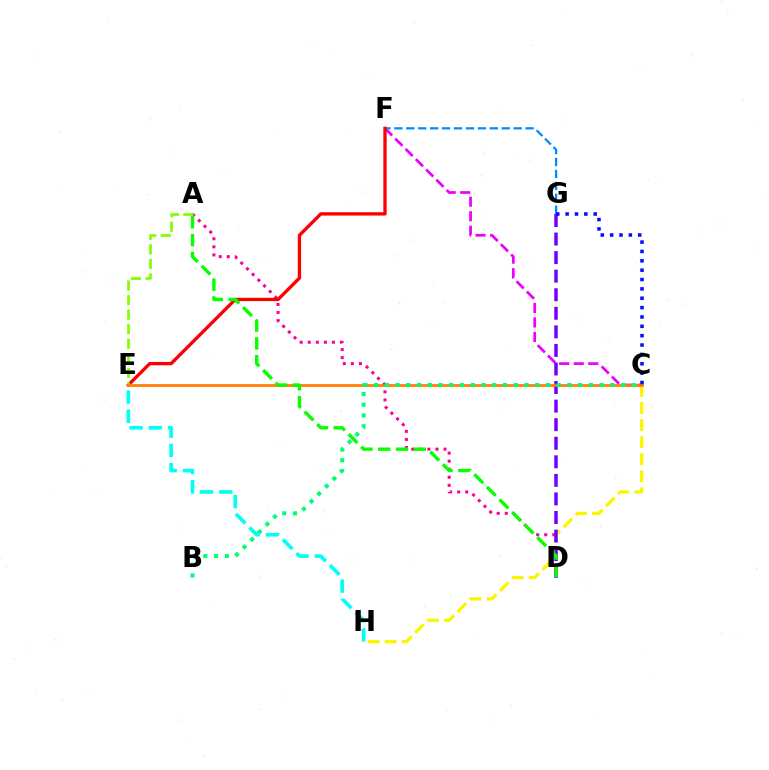{('C', 'F'): [{'color': '#ee00ff', 'line_style': 'dashed', 'thickness': 1.97}], ('A', 'D'): [{'color': '#ff0094', 'line_style': 'dotted', 'thickness': 2.19}, {'color': '#08ff00', 'line_style': 'dashed', 'thickness': 2.42}], ('F', 'G'): [{'color': '#008cff', 'line_style': 'dashed', 'thickness': 1.62}], ('E', 'F'): [{'color': '#ff0000', 'line_style': 'solid', 'thickness': 2.4}], ('C', 'H'): [{'color': '#fcf500', 'line_style': 'dashed', 'thickness': 2.32}], ('D', 'G'): [{'color': '#7200ff', 'line_style': 'dashed', 'thickness': 2.52}], ('A', 'E'): [{'color': '#84ff00', 'line_style': 'dashed', 'thickness': 1.98}], ('C', 'E'): [{'color': '#ff7c00', 'line_style': 'solid', 'thickness': 1.96}], ('B', 'C'): [{'color': '#00ff74', 'line_style': 'dotted', 'thickness': 2.92}], ('C', 'G'): [{'color': '#0010ff', 'line_style': 'dotted', 'thickness': 2.54}], ('E', 'H'): [{'color': '#00fff6', 'line_style': 'dashed', 'thickness': 2.61}]}